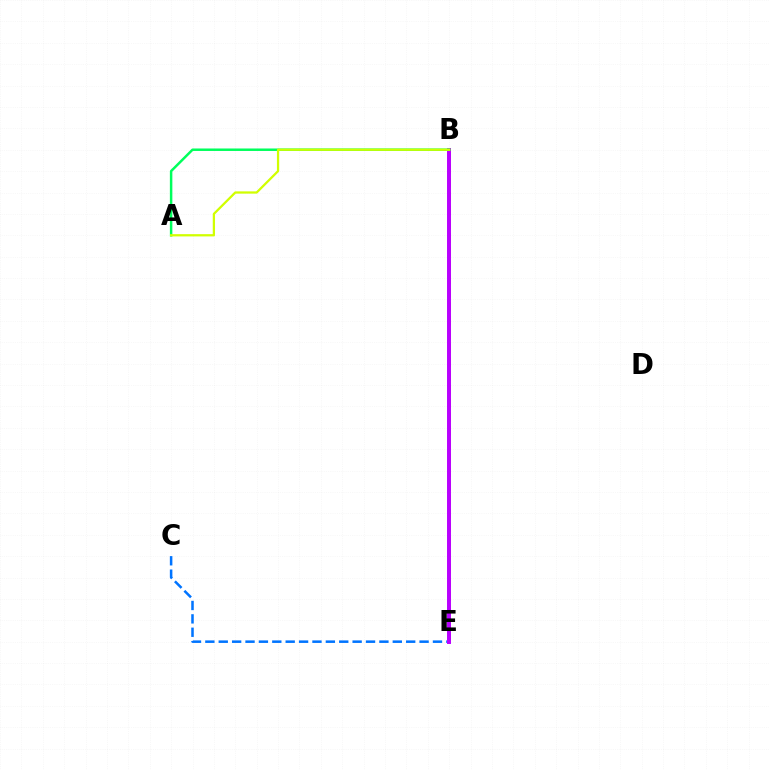{('C', 'E'): [{'color': '#0074ff', 'line_style': 'dashed', 'thickness': 1.82}], ('B', 'E'): [{'color': '#ff0000', 'line_style': 'dashed', 'thickness': 1.87}, {'color': '#b900ff', 'line_style': 'solid', 'thickness': 2.85}], ('A', 'B'): [{'color': '#00ff5c', 'line_style': 'solid', 'thickness': 1.79}, {'color': '#d1ff00', 'line_style': 'solid', 'thickness': 1.63}]}